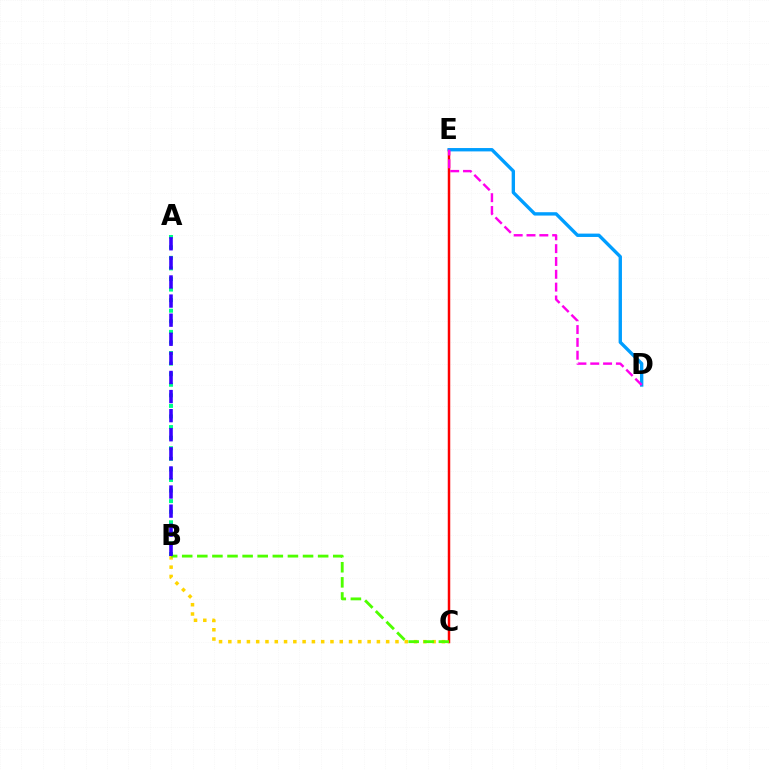{('B', 'C'): [{'color': '#ffd500', 'line_style': 'dotted', 'thickness': 2.52}, {'color': '#4fff00', 'line_style': 'dashed', 'thickness': 2.05}], ('A', 'B'): [{'color': '#00ff86', 'line_style': 'dotted', 'thickness': 2.87}, {'color': '#3700ff', 'line_style': 'dashed', 'thickness': 2.59}], ('C', 'E'): [{'color': '#ff0000', 'line_style': 'solid', 'thickness': 1.79}], ('D', 'E'): [{'color': '#009eff', 'line_style': 'solid', 'thickness': 2.42}, {'color': '#ff00ed', 'line_style': 'dashed', 'thickness': 1.74}]}